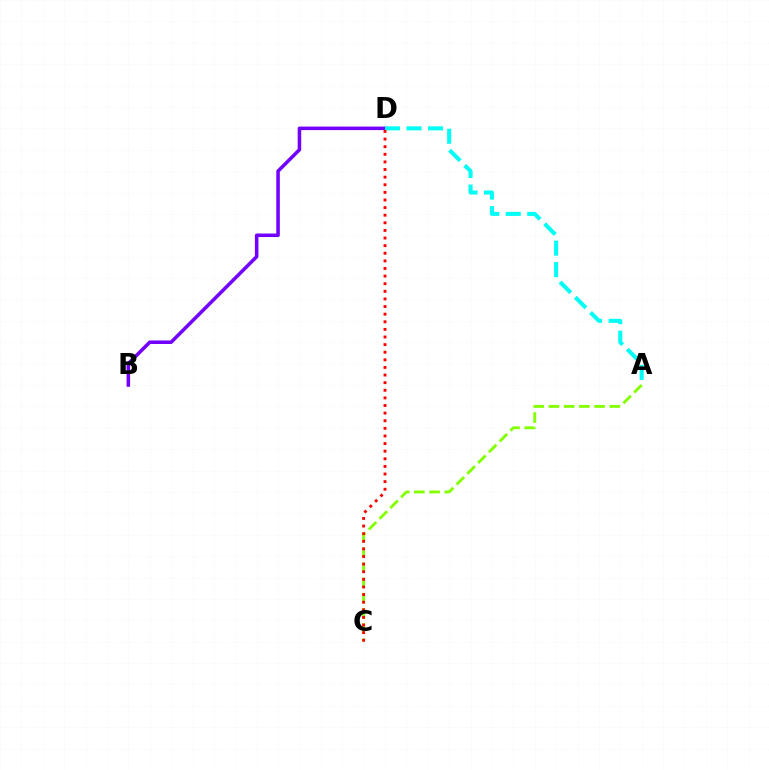{('B', 'D'): [{'color': '#7200ff', 'line_style': 'solid', 'thickness': 2.54}], ('A', 'D'): [{'color': '#00fff6', 'line_style': 'dashed', 'thickness': 2.92}], ('A', 'C'): [{'color': '#84ff00', 'line_style': 'dashed', 'thickness': 2.07}], ('C', 'D'): [{'color': '#ff0000', 'line_style': 'dotted', 'thickness': 2.07}]}